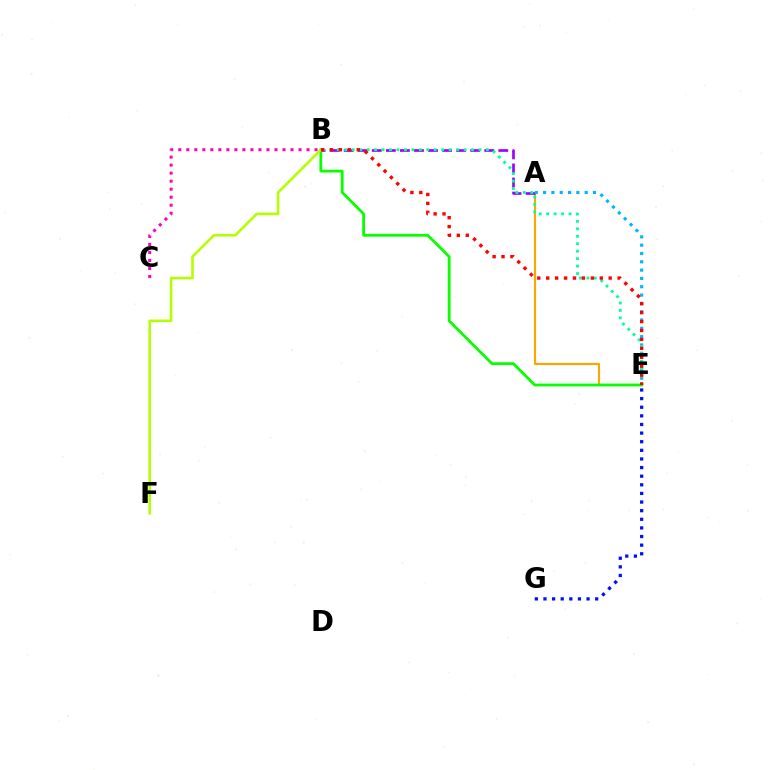{('A', 'E'): [{'color': '#ffa500', 'line_style': 'solid', 'thickness': 1.54}, {'color': '#00b5ff', 'line_style': 'dotted', 'thickness': 2.26}], ('A', 'B'): [{'color': '#9b00ff', 'line_style': 'dashed', 'thickness': 1.91}], ('B', 'E'): [{'color': '#08ff00', 'line_style': 'solid', 'thickness': 2.01}, {'color': '#00ff9d', 'line_style': 'dotted', 'thickness': 2.03}, {'color': '#ff0000', 'line_style': 'dotted', 'thickness': 2.42}], ('B', 'C'): [{'color': '#ff00bd', 'line_style': 'dotted', 'thickness': 2.18}], ('B', 'F'): [{'color': '#b3ff00', 'line_style': 'solid', 'thickness': 1.86}], ('E', 'G'): [{'color': '#0010ff', 'line_style': 'dotted', 'thickness': 2.34}]}